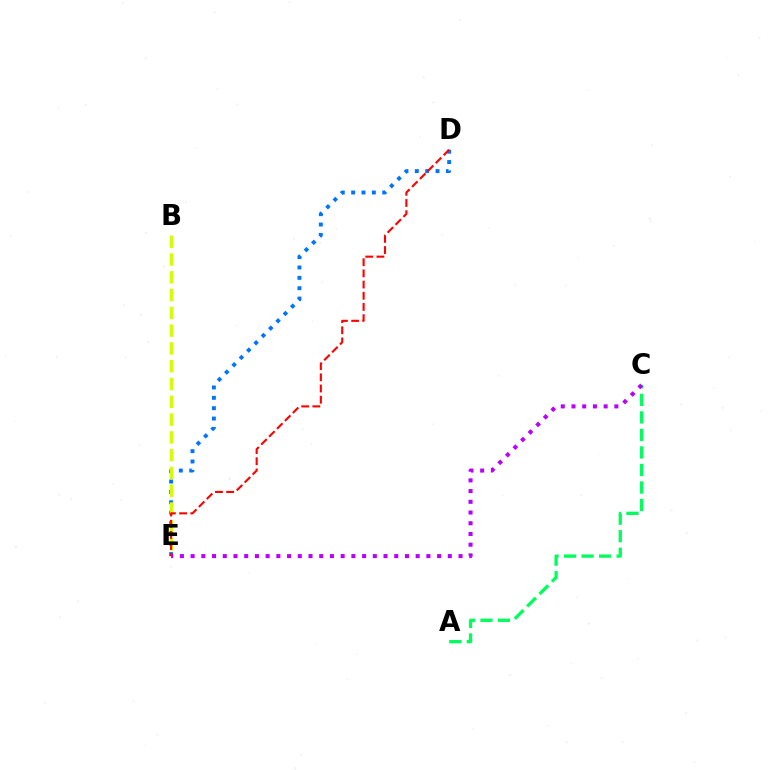{('D', 'E'): [{'color': '#0074ff', 'line_style': 'dotted', 'thickness': 2.82}, {'color': '#ff0000', 'line_style': 'dashed', 'thickness': 1.52}], ('B', 'E'): [{'color': '#d1ff00', 'line_style': 'dashed', 'thickness': 2.42}], ('A', 'C'): [{'color': '#00ff5c', 'line_style': 'dashed', 'thickness': 2.38}], ('C', 'E'): [{'color': '#b900ff', 'line_style': 'dotted', 'thickness': 2.91}]}